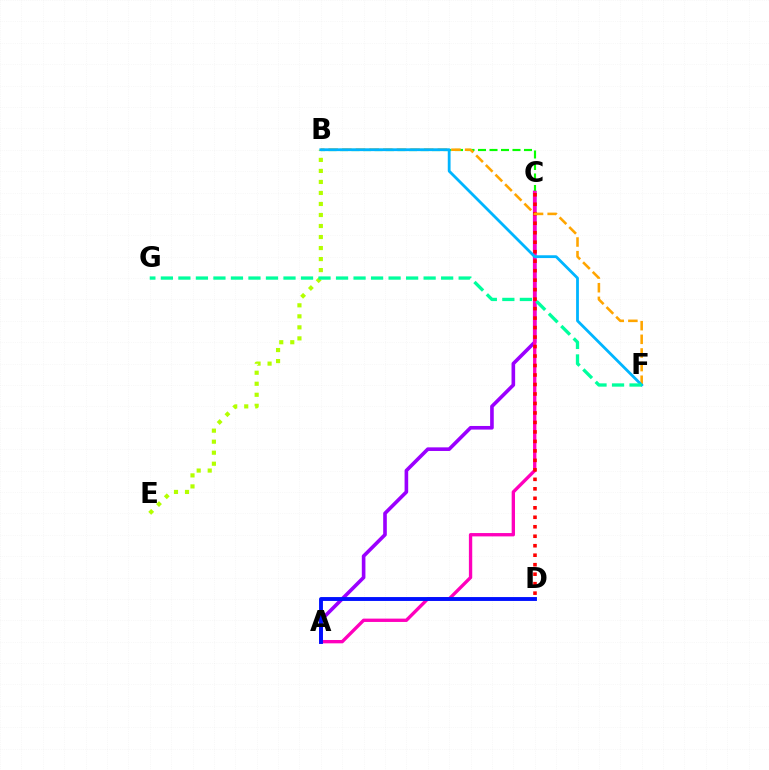{('A', 'C'): [{'color': '#9b00ff', 'line_style': 'solid', 'thickness': 2.61}, {'color': '#ff00bd', 'line_style': 'solid', 'thickness': 2.4}], ('B', 'C'): [{'color': '#08ff00', 'line_style': 'dashed', 'thickness': 1.56}], ('C', 'D'): [{'color': '#ff0000', 'line_style': 'dotted', 'thickness': 2.58}], ('B', 'E'): [{'color': '#b3ff00', 'line_style': 'dotted', 'thickness': 2.99}], ('A', 'D'): [{'color': '#0010ff', 'line_style': 'solid', 'thickness': 2.79}], ('B', 'F'): [{'color': '#ffa500', 'line_style': 'dashed', 'thickness': 1.85}, {'color': '#00b5ff', 'line_style': 'solid', 'thickness': 2.02}], ('F', 'G'): [{'color': '#00ff9d', 'line_style': 'dashed', 'thickness': 2.38}]}